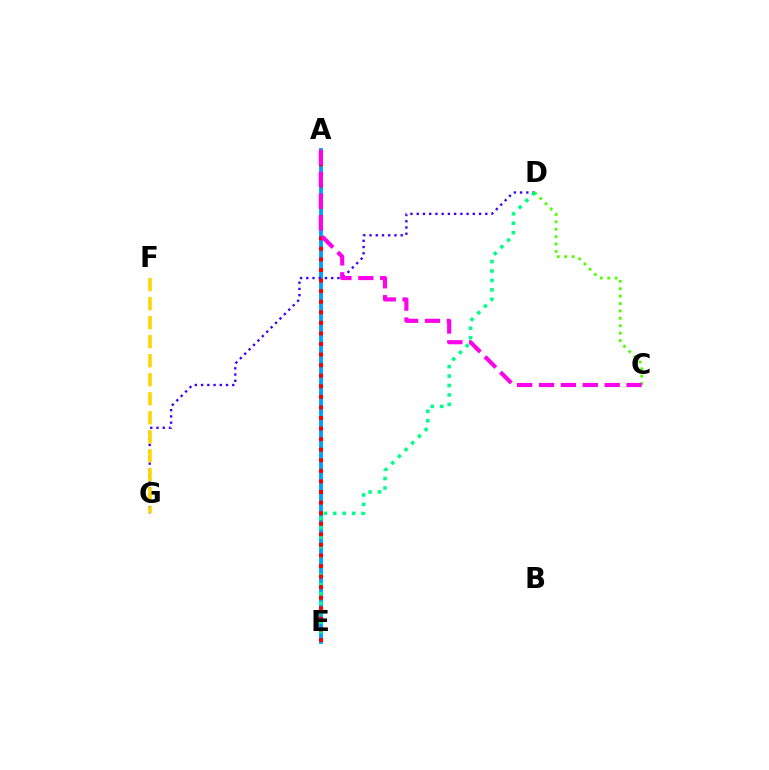{('C', 'D'): [{'color': '#4fff00', 'line_style': 'dotted', 'thickness': 2.01}], ('A', 'E'): [{'color': '#009eff', 'line_style': 'solid', 'thickness': 2.76}, {'color': '#ff0000', 'line_style': 'dotted', 'thickness': 2.87}], ('D', 'G'): [{'color': '#3700ff', 'line_style': 'dotted', 'thickness': 1.69}], ('F', 'G'): [{'color': '#ffd500', 'line_style': 'dashed', 'thickness': 2.58}], ('D', 'E'): [{'color': '#00ff86', 'line_style': 'dotted', 'thickness': 2.57}], ('A', 'C'): [{'color': '#ff00ed', 'line_style': 'dashed', 'thickness': 2.97}]}